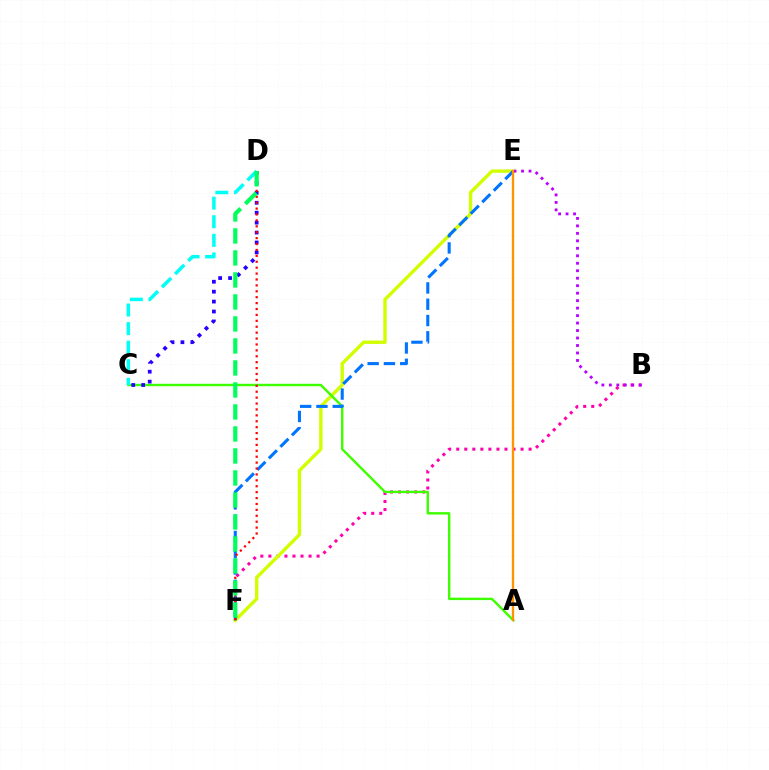{('B', 'F'): [{'color': '#ff00ac', 'line_style': 'dotted', 'thickness': 2.18}], ('E', 'F'): [{'color': '#d1ff00', 'line_style': 'solid', 'thickness': 2.43}, {'color': '#0074ff', 'line_style': 'dashed', 'thickness': 2.21}], ('A', 'C'): [{'color': '#3dff00', 'line_style': 'solid', 'thickness': 1.73}], ('C', 'D'): [{'color': '#2500ff', 'line_style': 'dotted', 'thickness': 2.7}, {'color': '#00fff6', 'line_style': 'dashed', 'thickness': 2.53}], ('D', 'F'): [{'color': '#ff0000', 'line_style': 'dotted', 'thickness': 1.61}, {'color': '#00ff5c', 'line_style': 'dashed', 'thickness': 2.99}], ('B', 'E'): [{'color': '#b900ff', 'line_style': 'dotted', 'thickness': 2.03}], ('A', 'E'): [{'color': '#ff9400', 'line_style': 'solid', 'thickness': 1.68}]}